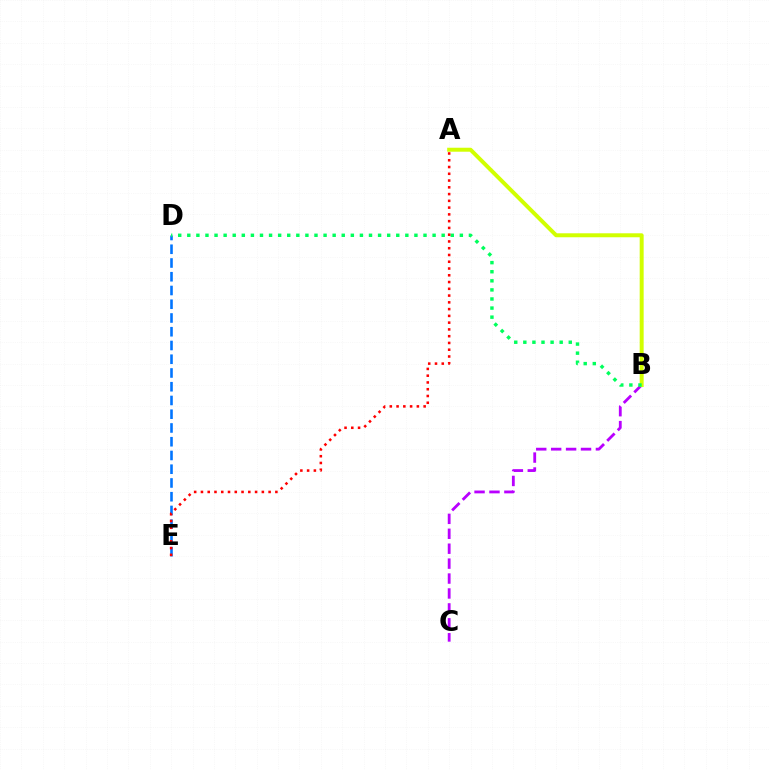{('B', 'C'): [{'color': '#b900ff', 'line_style': 'dashed', 'thickness': 2.03}], ('A', 'B'): [{'color': '#d1ff00', 'line_style': 'solid', 'thickness': 2.86}], ('D', 'E'): [{'color': '#0074ff', 'line_style': 'dashed', 'thickness': 1.87}], ('B', 'D'): [{'color': '#00ff5c', 'line_style': 'dotted', 'thickness': 2.47}], ('A', 'E'): [{'color': '#ff0000', 'line_style': 'dotted', 'thickness': 1.84}]}